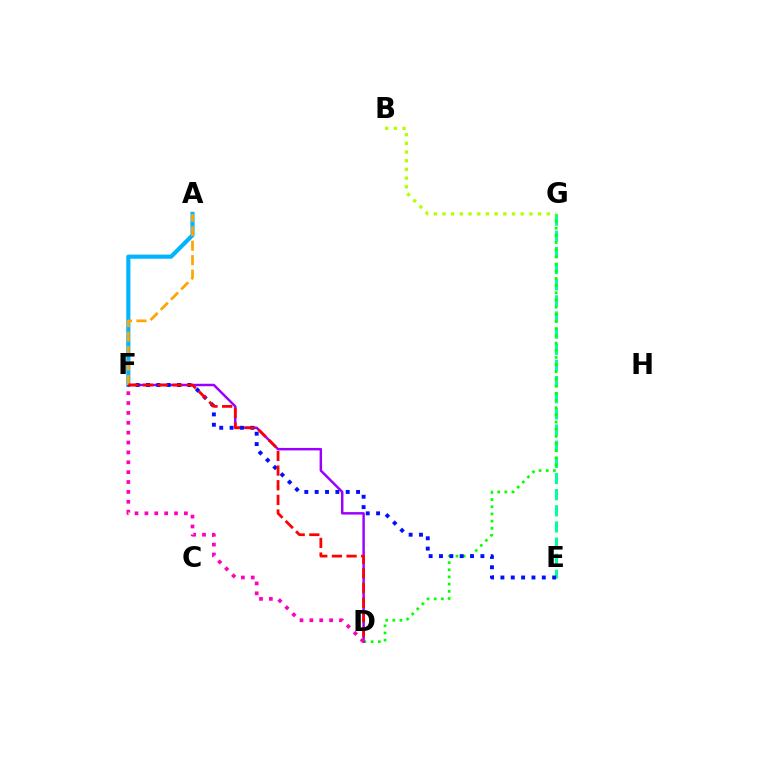{('E', 'G'): [{'color': '#00ff9d', 'line_style': 'dashed', 'thickness': 2.19}], ('D', 'G'): [{'color': '#08ff00', 'line_style': 'dotted', 'thickness': 1.95}], ('B', 'G'): [{'color': '#b3ff00', 'line_style': 'dotted', 'thickness': 2.36}], ('A', 'F'): [{'color': '#00b5ff', 'line_style': 'solid', 'thickness': 2.97}, {'color': '#ffa500', 'line_style': 'dashed', 'thickness': 1.96}], ('D', 'F'): [{'color': '#9b00ff', 'line_style': 'solid', 'thickness': 1.78}, {'color': '#ff00bd', 'line_style': 'dotted', 'thickness': 2.68}, {'color': '#ff0000', 'line_style': 'dashed', 'thickness': 1.99}], ('E', 'F'): [{'color': '#0010ff', 'line_style': 'dotted', 'thickness': 2.81}]}